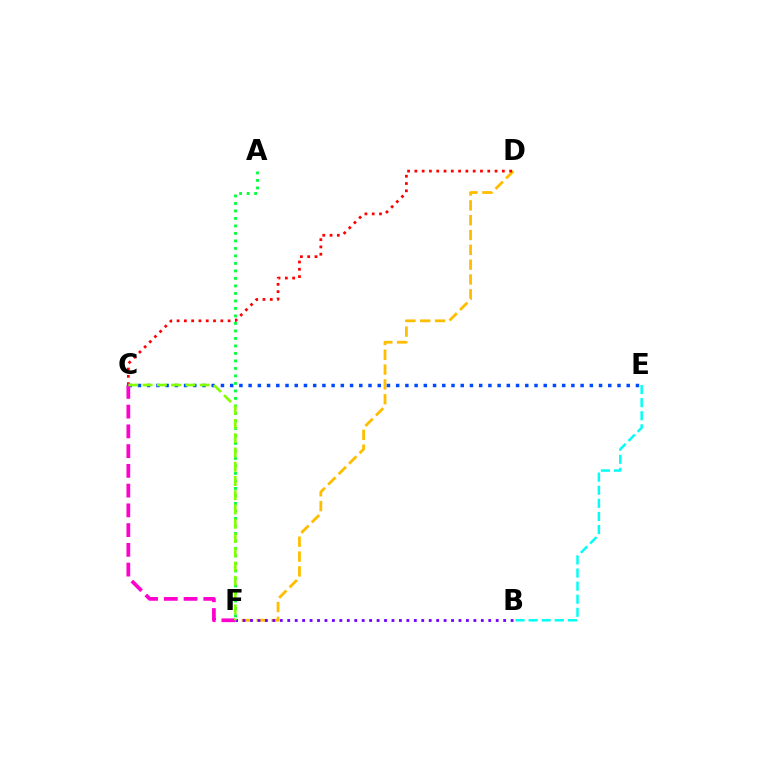{('D', 'F'): [{'color': '#ffbd00', 'line_style': 'dashed', 'thickness': 2.01}], ('B', 'F'): [{'color': '#7200ff', 'line_style': 'dotted', 'thickness': 2.02}], ('C', 'D'): [{'color': '#ff0000', 'line_style': 'dotted', 'thickness': 1.98}], ('A', 'F'): [{'color': '#00ff39', 'line_style': 'dotted', 'thickness': 2.04}], ('C', 'E'): [{'color': '#004bff', 'line_style': 'dotted', 'thickness': 2.51}], ('C', 'F'): [{'color': '#ff00cf', 'line_style': 'dashed', 'thickness': 2.68}, {'color': '#84ff00', 'line_style': 'dashed', 'thickness': 1.94}], ('B', 'E'): [{'color': '#00fff6', 'line_style': 'dashed', 'thickness': 1.78}]}